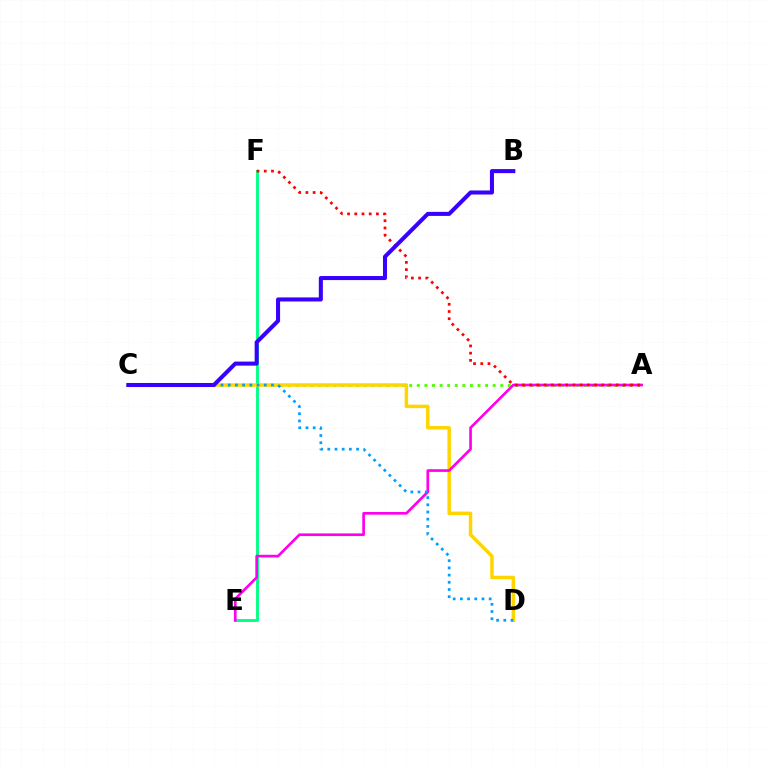{('E', 'F'): [{'color': '#00ff86', 'line_style': 'solid', 'thickness': 2.07}], ('A', 'C'): [{'color': '#4fff00', 'line_style': 'dotted', 'thickness': 2.06}], ('C', 'D'): [{'color': '#ffd500', 'line_style': 'solid', 'thickness': 2.51}, {'color': '#009eff', 'line_style': 'dotted', 'thickness': 1.96}], ('A', 'E'): [{'color': '#ff00ed', 'line_style': 'solid', 'thickness': 1.92}], ('A', 'F'): [{'color': '#ff0000', 'line_style': 'dotted', 'thickness': 1.96}], ('B', 'C'): [{'color': '#3700ff', 'line_style': 'solid', 'thickness': 2.91}]}